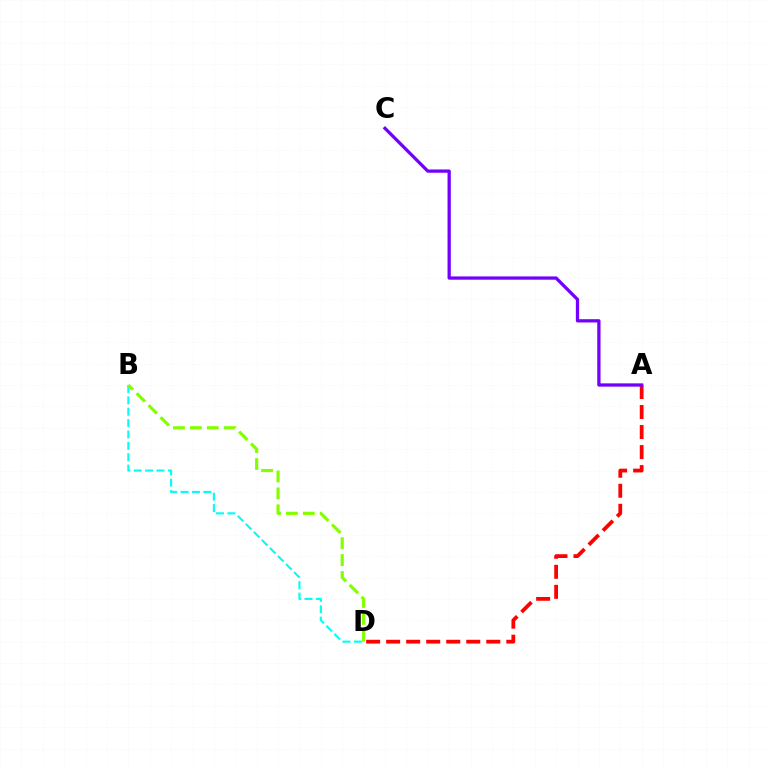{('B', 'D'): [{'color': '#00fff6', 'line_style': 'dashed', 'thickness': 1.54}, {'color': '#84ff00', 'line_style': 'dashed', 'thickness': 2.3}], ('A', 'D'): [{'color': '#ff0000', 'line_style': 'dashed', 'thickness': 2.72}], ('A', 'C'): [{'color': '#7200ff', 'line_style': 'solid', 'thickness': 2.36}]}